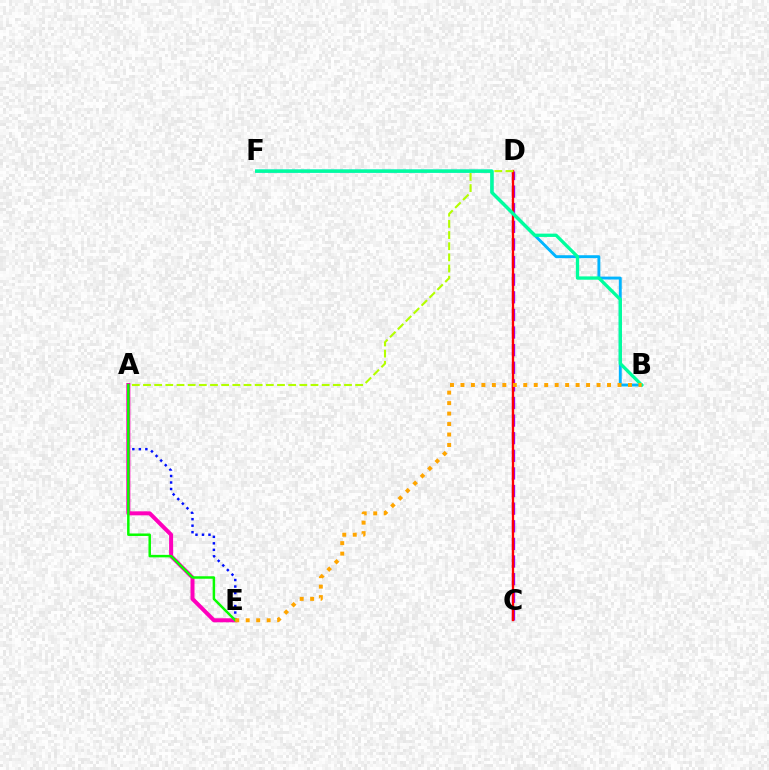{('C', 'D'): [{'color': '#9b00ff', 'line_style': 'dashed', 'thickness': 2.39}, {'color': '#ff0000', 'line_style': 'solid', 'thickness': 1.69}], ('A', 'D'): [{'color': '#b3ff00', 'line_style': 'dashed', 'thickness': 1.52}], ('A', 'E'): [{'color': '#0010ff', 'line_style': 'dotted', 'thickness': 1.77}, {'color': '#ff00bd', 'line_style': 'solid', 'thickness': 2.89}, {'color': '#08ff00', 'line_style': 'solid', 'thickness': 1.79}], ('B', 'F'): [{'color': '#00b5ff', 'line_style': 'solid', 'thickness': 2.08}, {'color': '#00ff9d', 'line_style': 'solid', 'thickness': 2.38}], ('B', 'E'): [{'color': '#ffa500', 'line_style': 'dotted', 'thickness': 2.84}]}